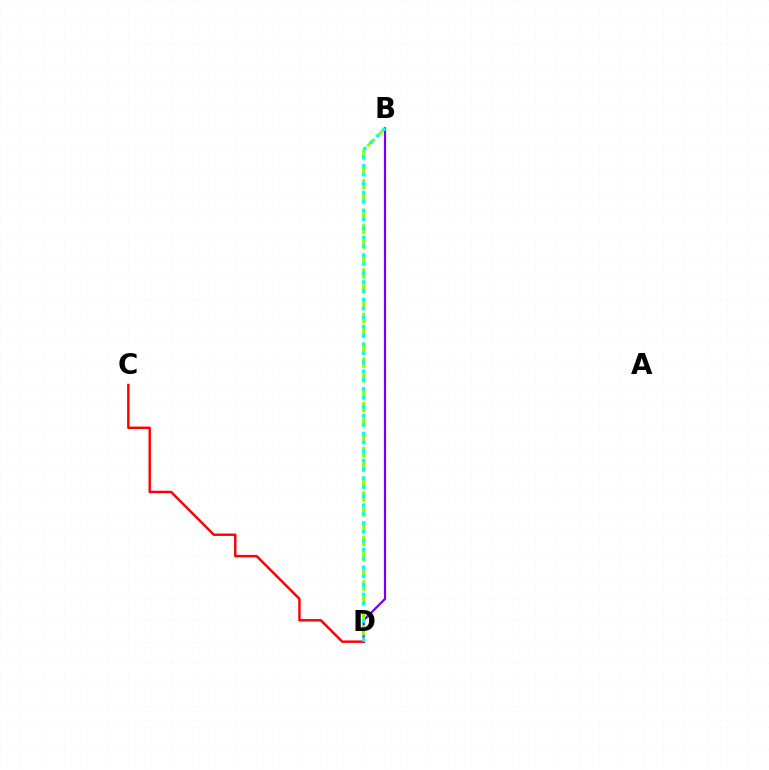{('C', 'D'): [{'color': '#ff0000', 'line_style': 'solid', 'thickness': 1.76}], ('B', 'D'): [{'color': '#7200ff', 'line_style': 'solid', 'thickness': 1.59}, {'color': '#84ff00', 'line_style': 'dashed', 'thickness': 2.02}, {'color': '#00fff6', 'line_style': 'dotted', 'thickness': 2.43}]}